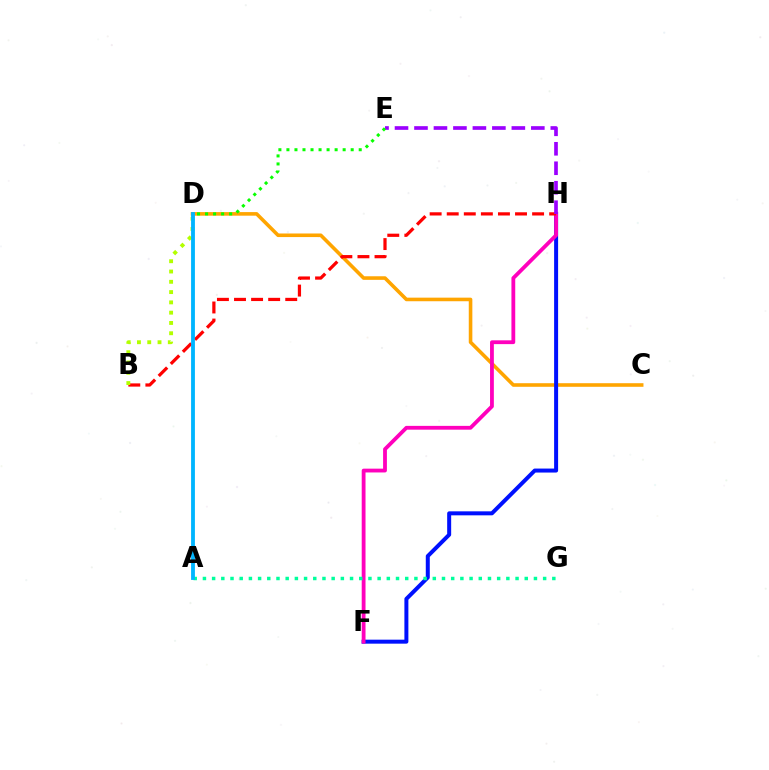{('C', 'D'): [{'color': '#ffa500', 'line_style': 'solid', 'thickness': 2.58}], ('F', 'H'): [{'color': '#0010ff', 'line_style': 'solid', 'thickness': 2.87}, {'color': '#ff00bd', 'line_style': 'solid', 'thickness': 2.74}], ('B', 'H'): [{'color': '#ff0000', 'line_style': 'dashed', 'thickness': 2.32}], ('B', 'D'): [{'color': '#b3ff00', 'line_style': 'dotted', 'thickness': 2.8}], ('E', 'H'): [{'color': '#9b00ff', 'line_style': 'dashed', 'thickness': 2.65}], ('A', 'G'): [{'color': '#00ff9d', 'line_style': 'dotted', 'thickness': 2.5}], ('D', 'E'): [{'color': '#08ff00', 'line_style': 'dotted', 'thickness': 2.18}], ('A', 'D'): [{'color': '#00b5ff', 'line_style': 'solid', 'thickness': 2.76}]}